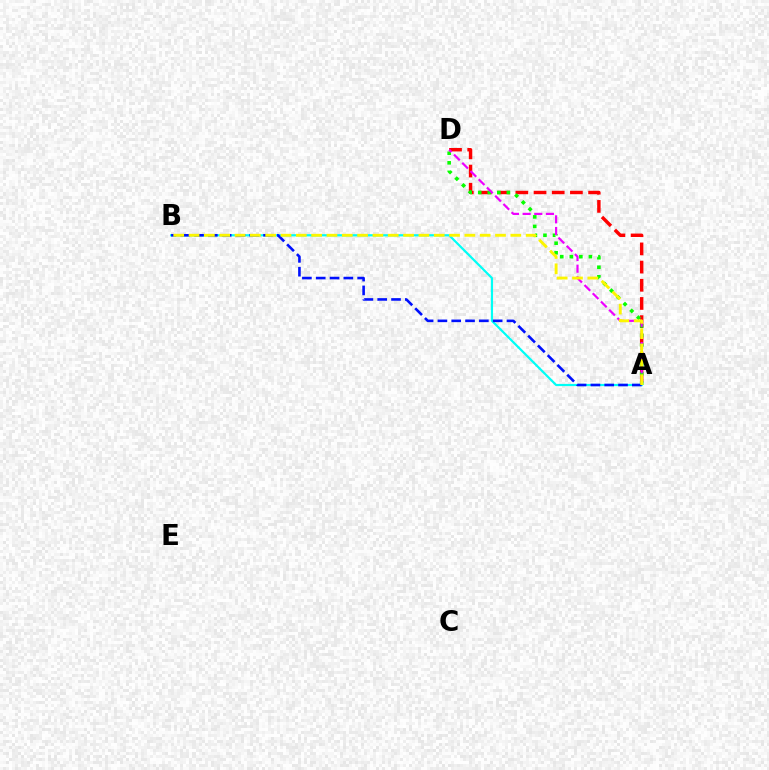{('A', 'D'): [{'color': '#ff0000', 'line_style': 'dashed', 'thickness': 2.47}, {'color': '#08ff00', 'line_style': 'dotted', 'thickness': 2.59}, {'color': '#ee00ff', 'line_style': 'dashed', 'thickness': 1.58}], ('A', 'B'): [{'color': '#00fff6', 'line_style': 'solid', 'thickness': 1.59}, {'color': '#0010ff', 'line_style': 'dashed', 'thickness': 1.88}, {'color': '#fcf500', 'line_style': 'dashed', 'thickness': 2.08}]}